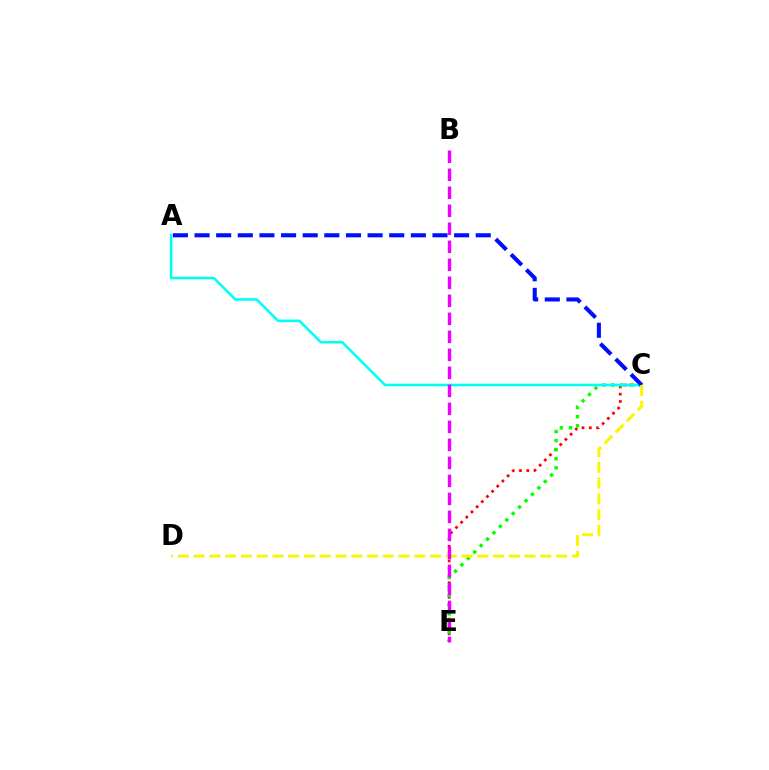{('C', 'E'): [{'color': '#ff0000', 'line_style': 'dotted', 'thickness': 1.98}, {'color': '#08ff00', 'line_style': 'dotted', 'thickness': 2.46}], ('A', 'C'): [{'color': '#00fff6', 'line_style': 'solid', 'thickness': 1.86}, {'color': '#0010ff', 'line_style': 'dashed', 'thickness': 2.94}], ('C', 'D'): [{'color': '#fcf500', 'line_style': 'dashed', 'thickness': 2.14}], ('B', 'E'): [{'color': '#ee00ff', 'line_style': 'dashed', 'thickness': 2.45}]}